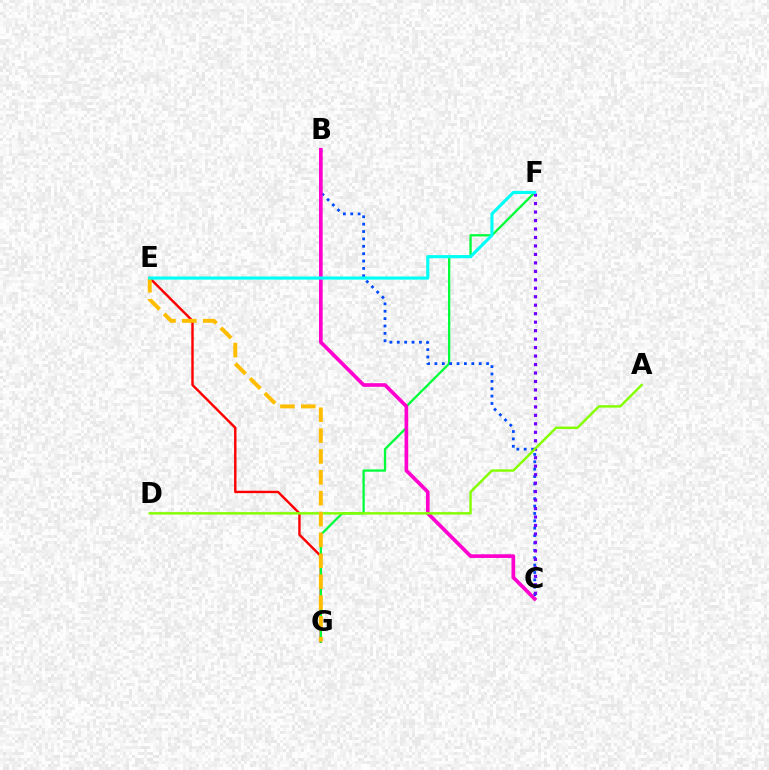{('E', 'G'): [{'color': '#ff0000', 'line_style': 'solid', 'thickness': 1.74}, {'color': '#ffbd00', 'line_style': 'dashed', 'thickness': 2.83}], ('F', 'G'): [{'color': '#00ff39', 'line_style': 'solid', 'thickness': 1.65}], ('B', 'C'): [{'color': '#004bff', 'line_style': 'dotted', 'thickness': 2.0}, {'color': '#ff00cf', 'line_style': 'solid', 'thickness': 2.64}], ('C', 'F'): [{'color': '#7200ff', 'line_style': 'dotted', 'thickness': 2.3}], ('A', 'D'): [{'color': '#84ff00', 'line_style': 'solid', 'thickness': 1.74}], ('E', 'F'): [{'color': '#00fff6', 'line_style': 'solid', 'thickness': 2.25}]}